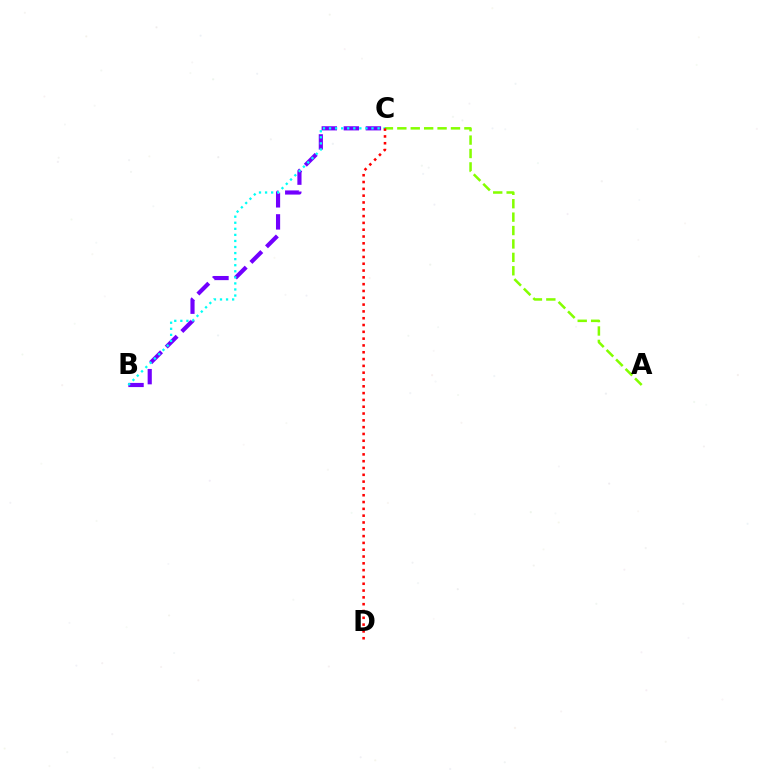{('B', 'C'): [{'color': '#7200ff', 'line_style': 'dashed', 'thickness': 2.99}, {'color': '#00fff6', 'line_style': 'dotted', 'thickness': 1.65}], ('A', 'C'): [{'color': '#84ff00', 'line_style': 'dashed', 'thickness': 1.82}], ('C', 'D'): [{'color': '#ff0000', 'line_style': 'dotted', 'thickness': 1.85}]}